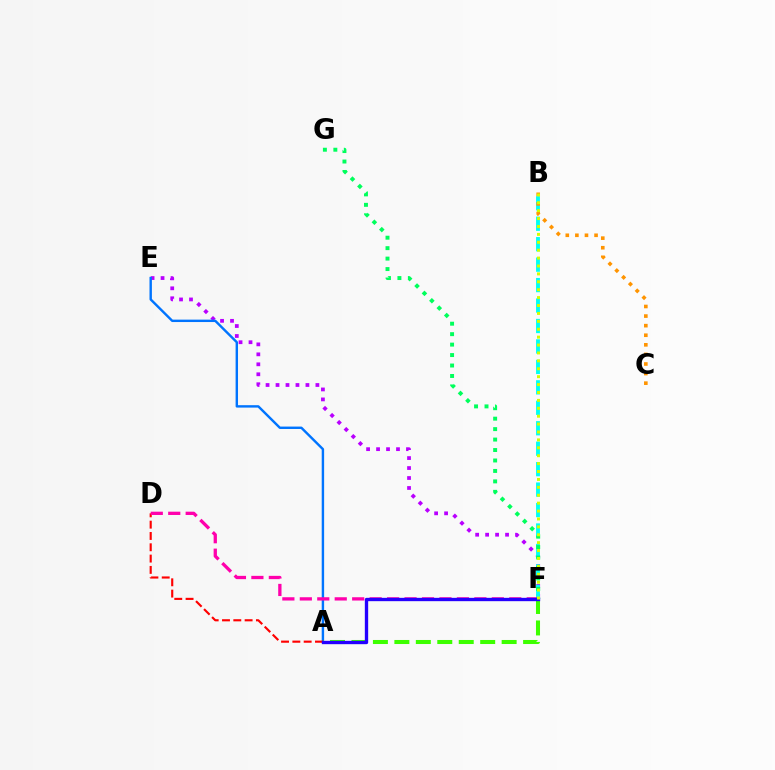{('E', 'F'): [{'color': '#b900ff', 'line_style': 'dotted', 'thickness': 2.71}], ('A', 'E'): [{'color': '#0074ff', 'line_style': 'solid', 'thickness': 1.74}], ('B', 'F'): [{'color': '#00fff6', 'line_style': 'dashed', 'thickness': 2.78}, {'color': '#d1ff00', 'line_style': 'dotted', 'thickness': 2.15}], ('A', 'D'): [{'color': '#ff0000', 'line_style': 'dashed', 'thickness': 1.54}], ('D', 'F'): [{'color': '#ff00ac', 'line_style': 'dashed', 'thickness': 2.37}], ('F', 'G'): [{'color': '#00ff5c', 'line_style': 'dotted', 'thickness': 2.84}], ('A', 'F'): [{'color': '#3dff00', 'line_style': 'dashed', 'thickness': 2.91}, {'color': '#2500ff', 'line_style': 'solid', 'thickness': 2.41}], ('B', 'C'): [{'color': '#ff9400', 'line_style': 'dotted', 'thickness': 2.6}]}